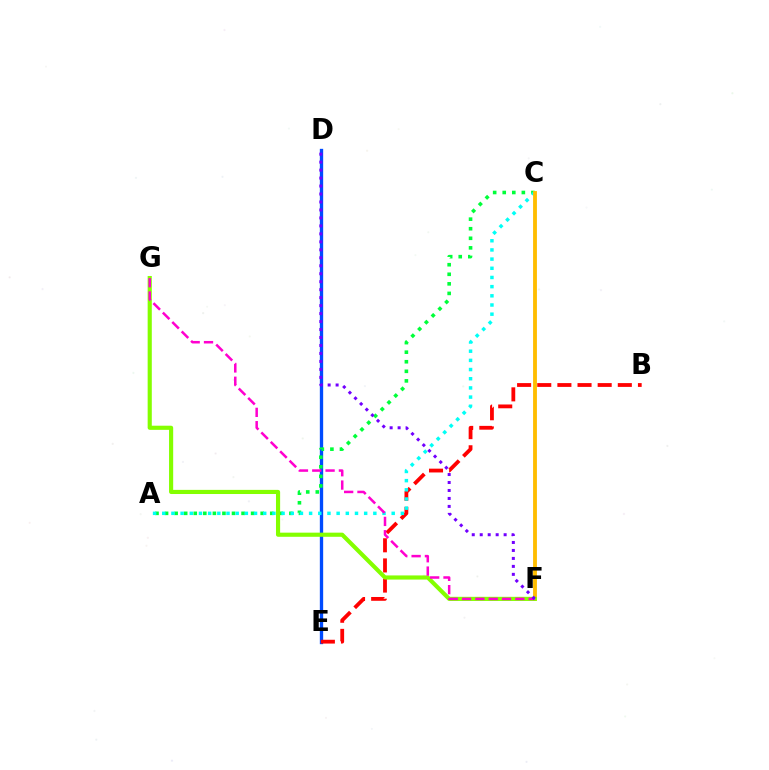{('D', 'E'): [{'color': '#004bff', 'line_style': 'solid', 'thickness': 2.4}], ('A', 'C'): [{'color': '#00ff39', 'line_style': 'dotted', 'thickness': 2.6}, {'color': '#00fff6', 'line_style': 'dotted', 'thickness': 2.49}], ('B', 'E'): [{'color': '#ff0000', 'line_style': 'dashed', 'thickness': 2.74}], ('C', 'F'): [{'color': '#ffbd00', 'line_style': 'solid', 'thickness': 2.77}], ('F', 'G'): [{'color': '#84ff00', 'line_style': 'solid', 'thickness': 2.98}, {'color': '#ff00cf', 'line_style': 'dashed', 'thickness': 1.81}], ('D', 'F'): [{'color': '#7200ff', 'line_style': 'dotted', 'thickness': 2.17}]}